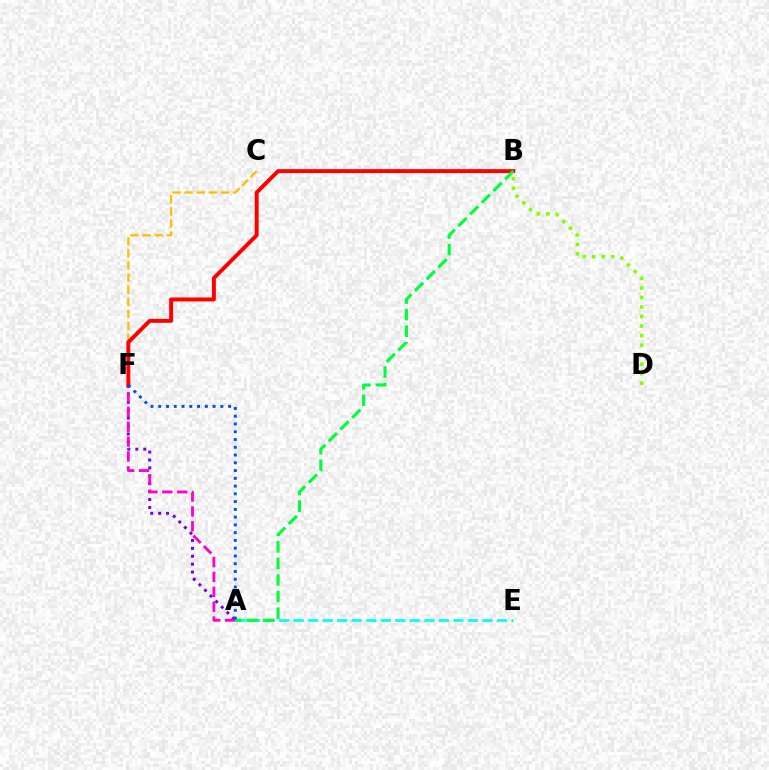{('A', 'F'): [{'color': '#7200ff', 'line_style': 'dotted', 'thickness': 2.15}, {'color': '#ff00cf', 'line_style': 'dashed', 'thickness': 2.02}, {'color': '#004bff', 'line_style': 'dotted', 'thickness': 2.11}], ('A', 'E'): [{'color': '#00fff6', 'line_style': 'dashed', 'thickness': 1.97}], ('C', 'F'): [{'color': '#ffbd00', 'line_style': 'dashed', 'thickness': 1.65}], ('B', 'F'): [{'color': '#ff0000', 'line_style': 'solid', 'thickness': 2.83}], ('A', 'B'): [{'color': '#00ff39', 'line_style': 'dashed', 'thickness': 2.25}], ('B', 'D'): [{'color': '#84ff00', 'line_style': 'dotted', 'thickness': 2.59}]}